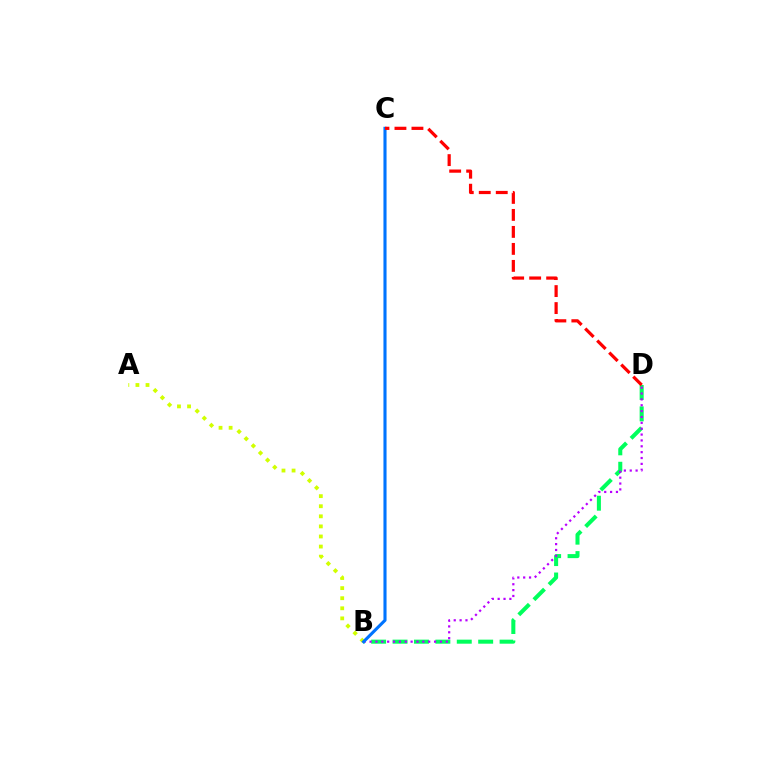{('B', 'D'): [{'color': '#00ff5c', 'line_style': 'dashed', 'thickness': 2.91}, {'color': '#b900ff', 'line_style': 'dotted', 'thickness': 1.59}], ('A', 'B'): [{'color': '#d1ff00', 'line_style': 'dotted', 'thickness': 2.74}], ('B', 'C'): [{'color': '#0074ff', 'line_style': 'solid', 'thickness': 2.23}], ('C', 'D'): [{'color': '#ff0000', 'line_style': 'dashed', 'thickness': 2.31}]}